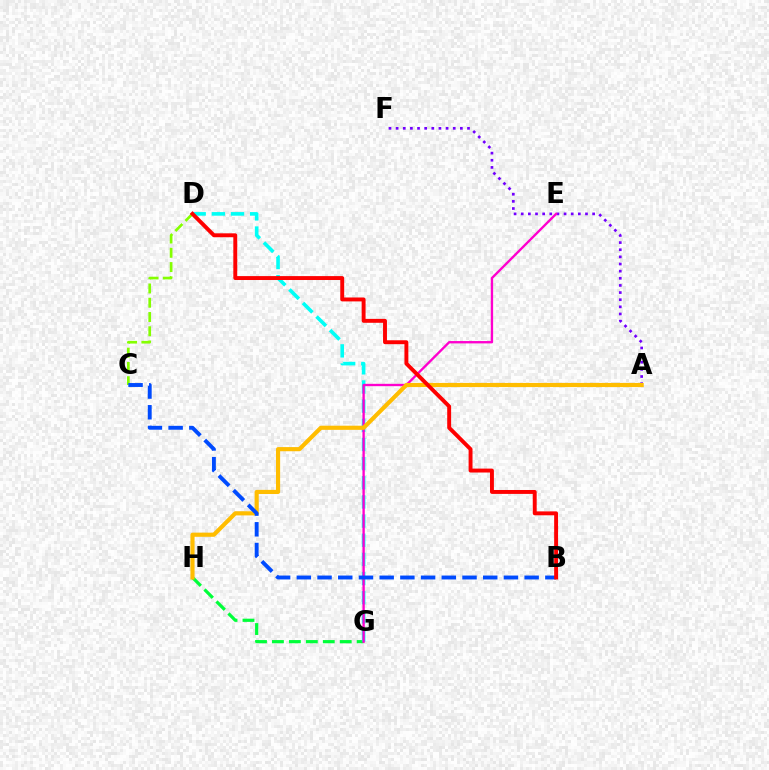{('G', 'H'): [{'color': '#00ff39', 'line_style': 'dashed', 'thickness': 2.3}], ('D', 'G'): [{'color': '#00fff6', 'line_style': 'dashed', 'thickness': 2.6}], ('C', 'D'): [{'color': '#84ff00', 'line_style': 'dashed', 'thickness': 1.94}], ('A', 'F'): [{'color': '#7200ff', 'line_style': 'dotted', 'thickness': 1.94}], ('E', 'G'): [{'color': '#ff00cf', 'line_style': 'solid', 'thickness': 1.7}], ('A', 'H'): [{'color': '#ffbd00', 'line_style': 'solid', 'thickness': 2.98}], ('B', 'C'): [{'color': '#004bff', 'line_style': 'dashed', 'thickness': 2.81}], ('B', 'D'): [{'color': '#ff0000', 'line_style': 'solid', 'thickness': 2.82}]}